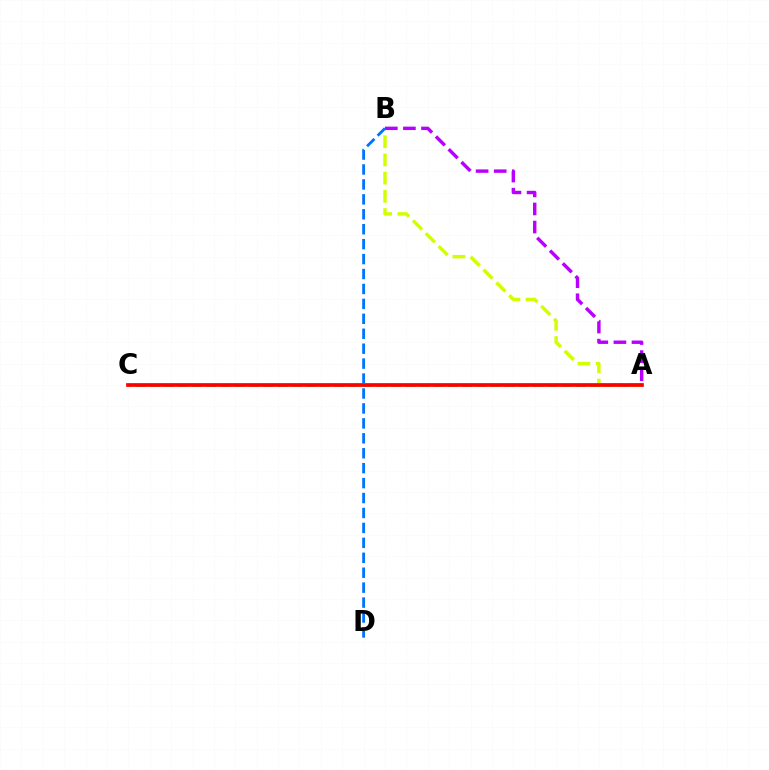{('A', 'C'): [{'color': '#00ff5c', 'line_style': 'dashed', 'thickness': 1.93}, {'color': '#ff0000', 'line_style': 'solid', 'thickness': 2.68}], ('A', 'B'): [{'color': '#d1ff00', 'line_style': 'dashed', 'thickness': 2.47}, {'color': '#b900ff', 'line_style': 'dashed', 'thickness': 2.46}], ('B', 'D'): [{'color': '#0074ff', 'line_style': 'dashed', 'thickness': 2.03}]}